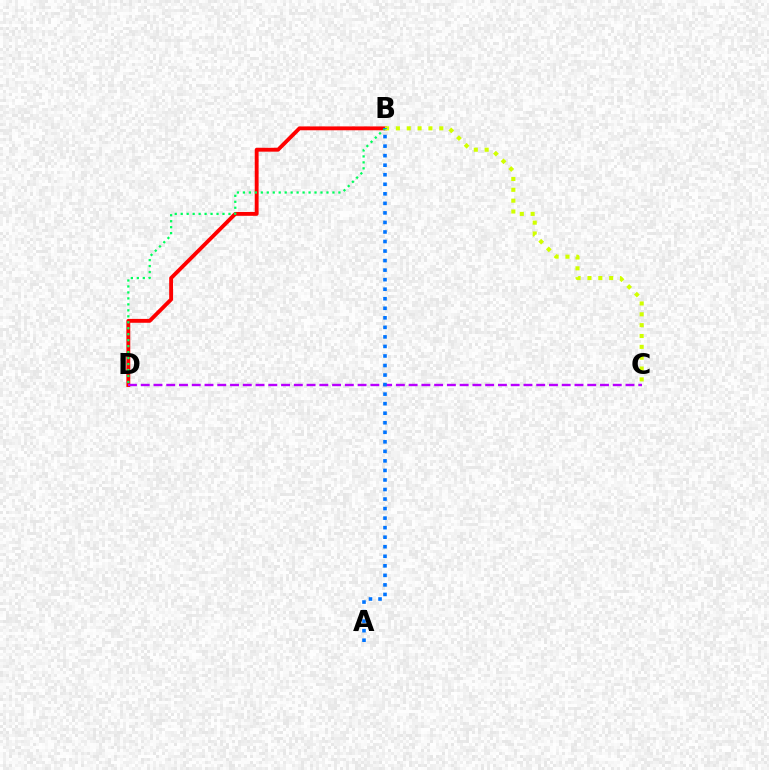{('B', 'D'): [{'color': '#ff0000', 'line_style': 'solid', 'thickness': 2.78}, {'color': '#00ff5c', 'line_style': 'dotted', 'thickness': 1.62}], ('B', 'C'): [{'color': '#d1ff00', 'line_style': 'dotted', 'thickness': 2.95}], ('C', 'D'): [{'color': '#b900ff', 'line_style': 'dashed', 'thickness': 1.73}], ('A', 'B'): [{'color': '#0074ff', 'line_style': 'dotted', 'thickness': 2.59}]}